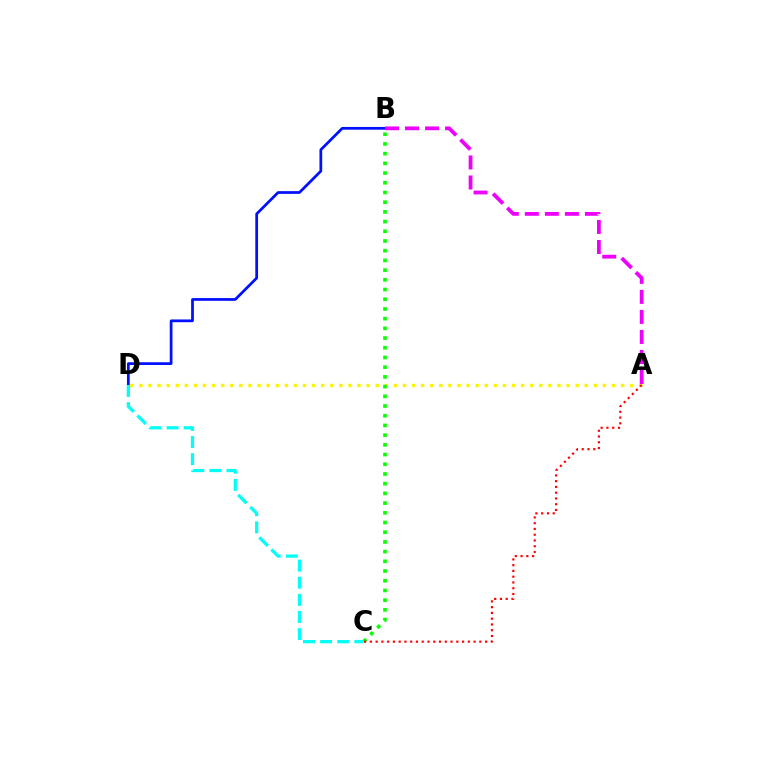{('A', 'D'): [{'color': '#fcf500', 'line_style': 'dotted', 'thickness': 2.47}], ('B', 'D'): [{'color': '#0010ff', 'line_style': 'solid', 'thickness': 1.97}], ('A', 'B'): [{'color': '#ee00ff', 'line_style': 'dashed', 'thickness': 2.72}], ('B', 'C'): [{'color': '#08ff00', 'line_style': 'dotted', 'thickness': 2.64}], ('A', 'C'): [{'color': '#ff0000', 'line_style': 'dotted', 'thickness': 1.57}], ('C', 'D'): [{'color': '#00fff6', 'line_style': 'dashed', 'thickness': 2.33}]}